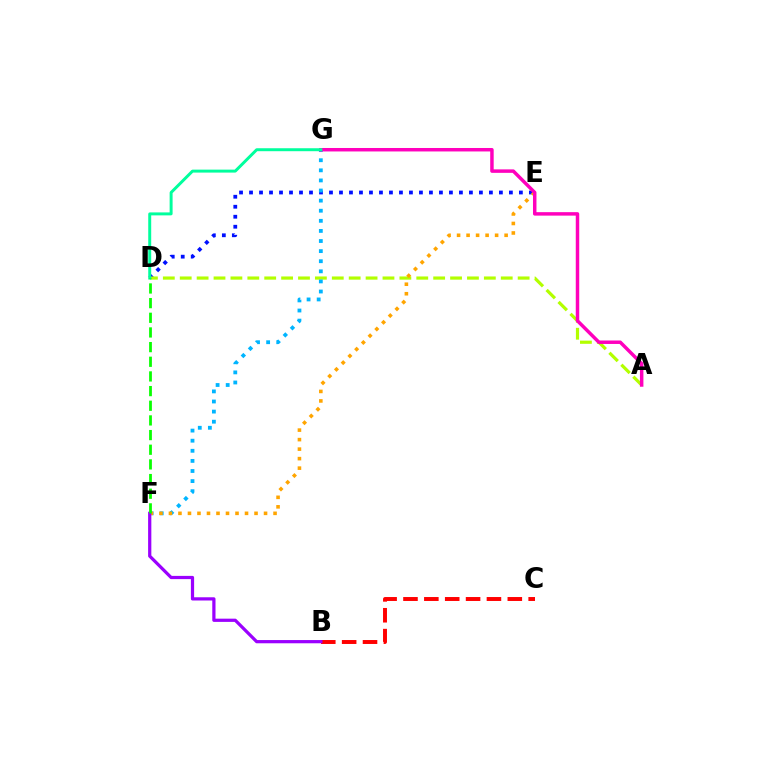{('D', 'E'): [{'color': '#0010ff', 'line_style': 'dotted', 'thickness': 2.72}], ('A', 'D'): [{'color': '#b3ff00', 'line_style': 'dashed', 'thickness': 2.3}], ('F', 'G'): [{'color': '#00b5ff', 'line_style': 'dotted', 'thickness': 2.74}], ('B', 'C'): [{'color': '#ff0000', 'line_style': 'dashed', 'thickness': 2.83}], ('E', 'F'): [{'color': '#ffa500', 'line_style': 'dotted', 'thickness': 2.58}], ('A', 'G'): [{'color': '#ff00bd', 'line_style': 'solid', 'thickness': 2.5}], ('D', 'G'): [{'color': '#00ff9d', 'line_style': 'solid', 'thickness': 2.13}], ('B', 'F'): [{'color': '#9b00ff', 'line_style': 'solid', 'thickness': 2.32}], ('D', 'F'): [{'color': '#08ff00', 'line_style': 'dashed', 'thickness': 1.99}]}